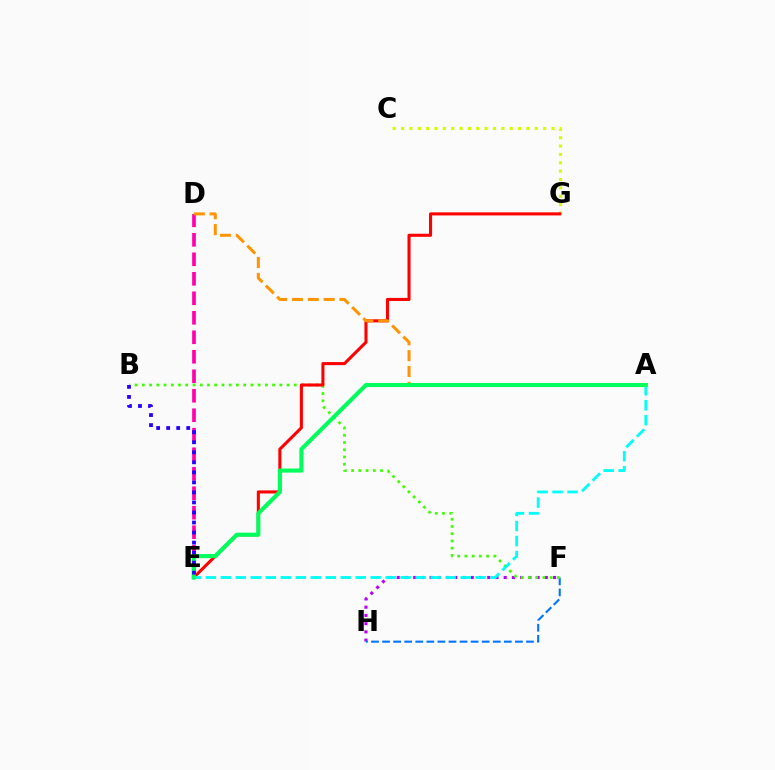{('F', 'H'): [{'color': '#b900ff', 'line_style': 'dotted', 'thickness': 2.24}, {'color': '#0074ff', 'line_style': 'dashed', 'thickness': 1.5}], ('D', 'E'): [{'color': '#ff00ac', 'line_style': 'dashed', 'thickness': 2.65}], ('B', 'F'): [{'color': '#3dff00', 'line_style': 'dotted', 'thickness': 1.97}], ('C', 'G'): [{'color': '#d1ff00', 'line_style': 'dotted', 'thickness': 2.27}], ('E', 'G'): [{'color': '#ff0000', 'line_style': 'solid', 'thickness': 2.21}], ('A', 'E'): [{'color': '#00fff6', 'line_style': 'dashed', 'thickness': 2.04}, {'color': '#00ff5c', 'line_style': 'solid', 'thickness': 2.95}], ('A', 'D'): [{'color': '#ff9400', 'line_style': 'dashed', 'thickness': 2.15}], ('B', 'E'): [{'color': '#2500ff', 'line_style': 'dotted', 'thickness': 2.73}]}